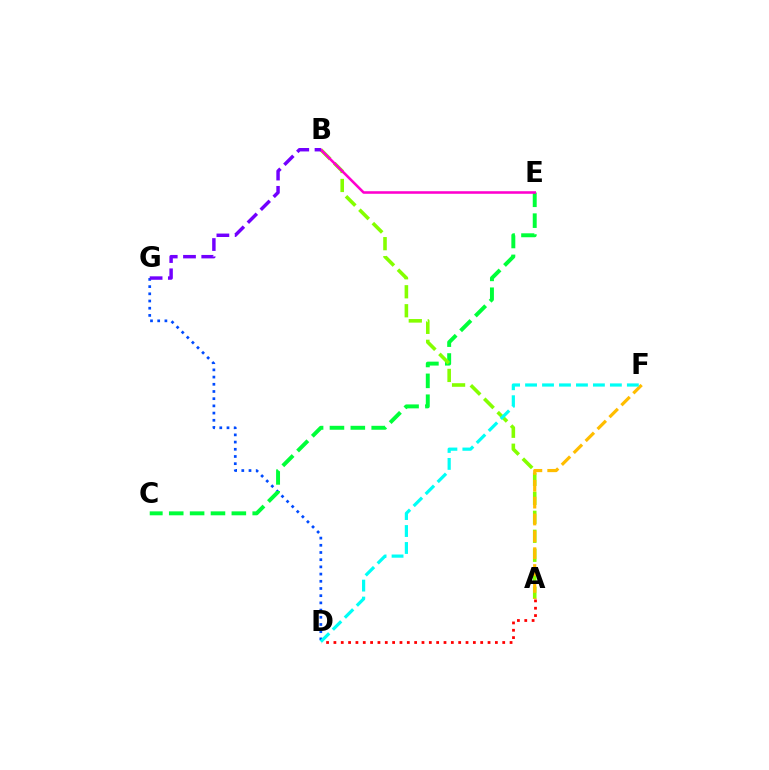{('D', 'G'): [{'color': '#004bff', 'line_style': 'dotted', 'thickness': 1.96}], ('A', 'D'): [{'color': '#ff0000', 'line_style': 'dotted', 'thickness': 1.99}], ('C', 'E'): [{'color': '#00ff39', 'line_style': 'dashed', 'thickness': 2.84}], ('A', 'B'): [{'color': '#84ff00', 'line_style': 'dashed', 'thickness': 2.58}], ('B', 'E'): [{'color': '#ff00cf', 'line_style': 'solid', 'thickness': 1.85}], ('B', 'G'): [{'color': '#7200ff', 'line_style': 'dashed', 'thickness': 2.48}], ('A', 'F'): [{'color': '#ffbd00', 'line_style': 'dashed', 'thickness': 2.29}], ('D', 'F'): [{'color': '#00fff6', 'line_style': 'dashed', 'thickness': 2.3}]}